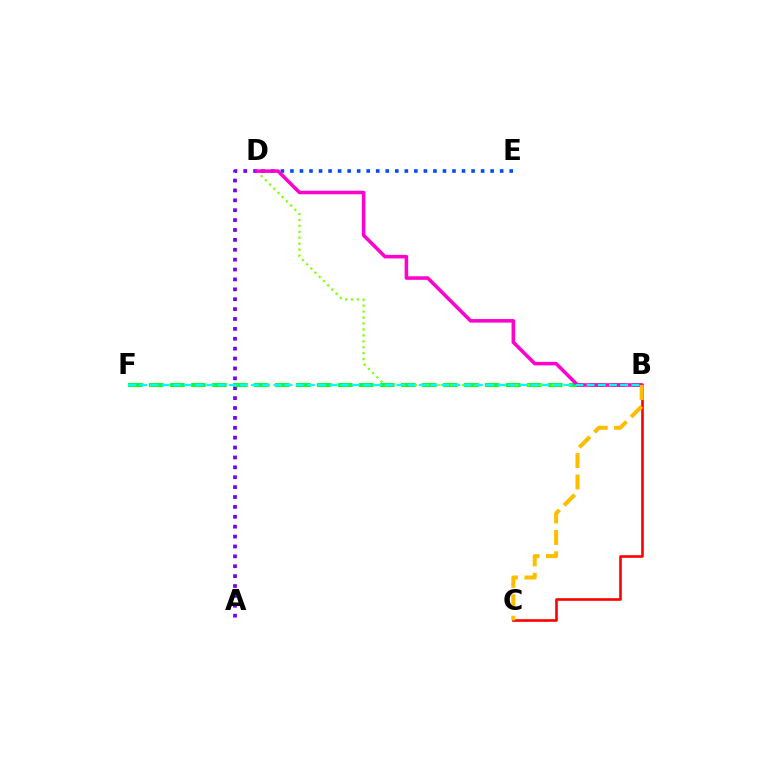{('A', 'D'): [{'color': '#7200ff', 'line_style': 'dotted', 'thickness': 2.69}], ('D', 'E'): [{'color': '#004bff', 'line_style': 'dotted', 'thickness': 2.59}], ('B', 'F'): [{'color': '#00ff39', 'line_style': 'dashed', 'thickness': 2.85}, {'color': '#00fff6', 'line_style': 'dashed', 'thickness': 1.52}], ('B', 'C'): [{'color': '#ff0000', 'line_style': 'solid', 'thickness': 1.88}, {'color': '#ffbd00', 'line_style': 'dashed', 'thickness': 2.91}], ('B', 'D'): [{'color': '#84ff00', 'line_style': 'dotted', 'thickness': 1.62}, {'color': '#ff00cf', 'line_style': 'solid', 'thickness': 2.55}]}